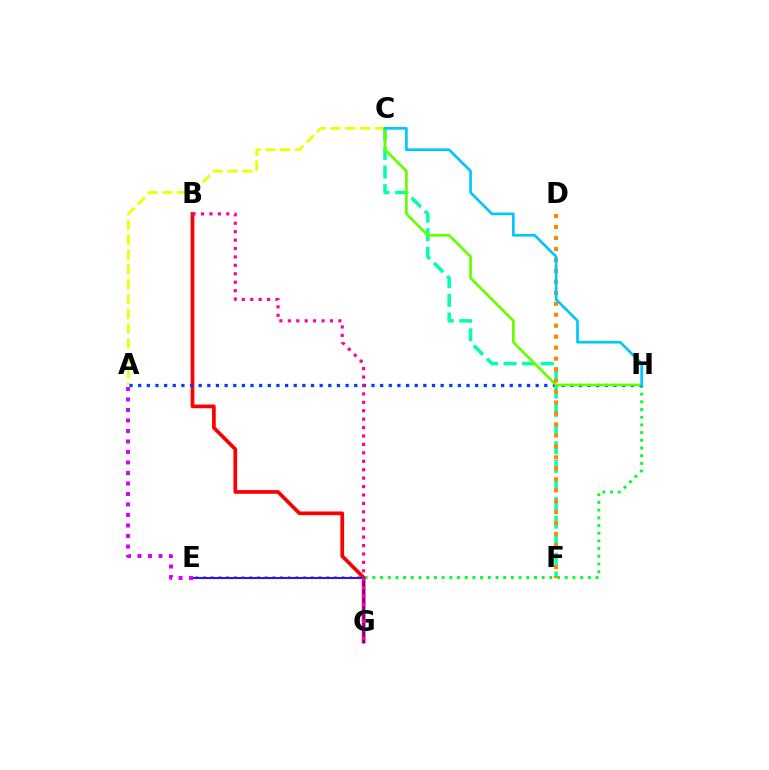{('E', 'H'): [{'color': '#00ff27', 'line_style': 'dotted', 'thickness': 2.09}], ('B', 'G'): [{'color': '#ff0000', 'line_style': 'solid', 'thickness': 2.67}, {'color': '#ff00a0', 'line_style': 'dotted', 'thickness': 2.29}], ('A', 'C'): [{'color': '#eeff00', 'line_style': 'dashed', 'thickness': 2.01}], ('E', 'G'): [{'color': '#4f00ff', 'line_style': 'solid', 'thickness': 1.5}], ('A', 'H'): [{'color': '#003fff', 'line_style': 'dotted', 'thickness': 2.35}], ('C', 'F'): [{'color': '#00ffaf', 'line_style': 'dashed', 'thickness': 2.53}], ('C', 'H'): [{'color': '#66ff00', 'line_style': 'solid', 'thickness': 1.96}, {'color': '#00c7ff', 'line_style': 'solid', 'thickness': 1.94}], ('A', 'E'): [{'color': '#d600ff', 'line_style': 'dotted', 'thickness': 2.85}], ('D', 'F'): [{'color': '#ff8800', 'line_style': 'dotted', 'thickness': 2.98}]}